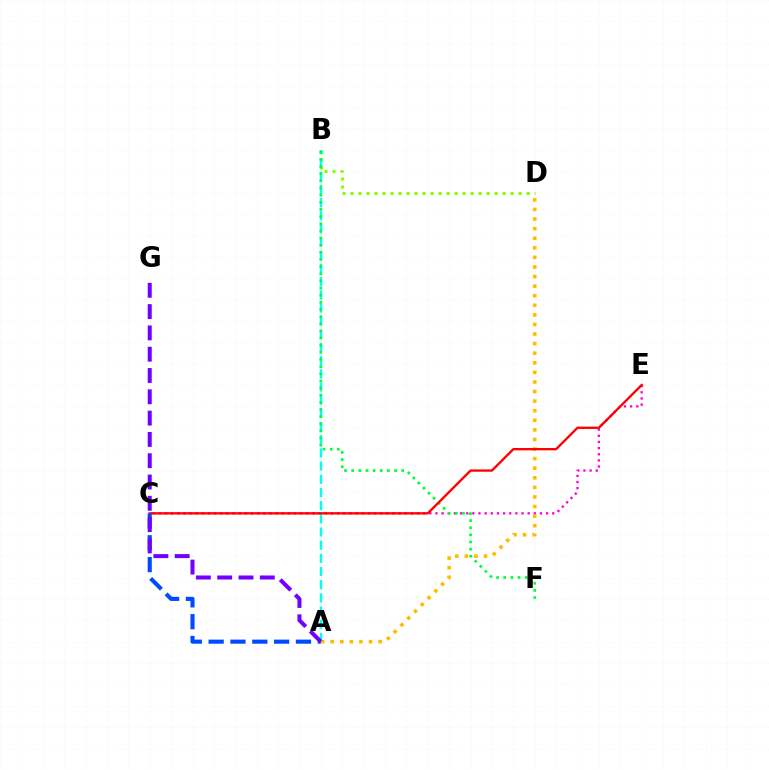{('C', 'E'): [{'color': '#ff00cf', 'line_style': 'dotted', 'thickness': 1.67}, {'color': '#ff0000', 'line_style': 'solid', 'thickness': 1.68}], ('B', 'D'): [{'color': '#84ff00', 'line_style': 'dotted', 'thickness': 2.17}], ('A', 'B'): [{'color': '#00fff6', 'line_style': 'dashed', 'thickness': 1.79}], ('B', 'F'): [{'color': '#00ff39', 'line_style': 'dotted', 'thickness': 1.94}], ('A', 'D'): [{'color': '#ffbd00', 'line_style': 'dotted', 'thickness': 2.6}], ('A', 'C'): [{'color': '#004bff', 'line_style': 'dashed', 'thickness': 2.97}], ('A', 'G'): [{'color': '#7200ff', 'line_style': 'dashed', 'thickness': 2.89}]}